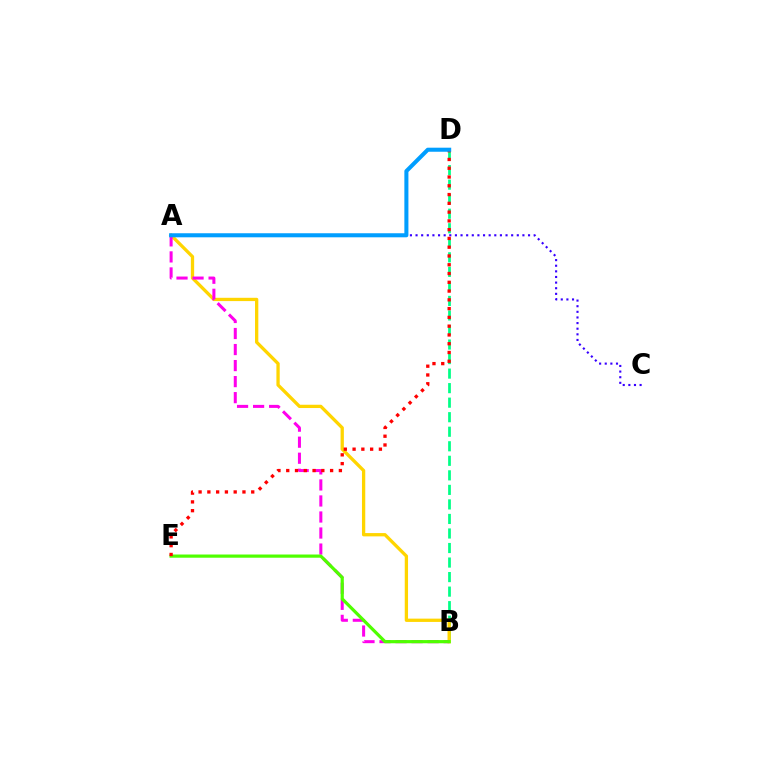{('B', 'D'): [{'color': '#00ff86', 'line_style': 'dashed', 'thickness': 1.97}], ('A', 'C'): [{'color': '#3700ff', 'line_style': 'dotted', 'thickness': 1.53}], ('A', 'B'): [{'color': '#ffd500', 'line_style': 'solid', 'thickness': 2.37}, {'color': '#ff00ed', 'line_style': 'dashed', 'thickness': 2.18}], ('B', 'E'): [{'color': '#4fff00', 'line_style': 'solid', 'thickness': 2.3}], ('D', 'E'): [{'color': '#ff0000', 'line_style': 'dotted', 'thickness': 2.38}], ('A', 'D'): [{'color': '#009eff', 'line_style': 'solid', 'thickness': 2.92}]}